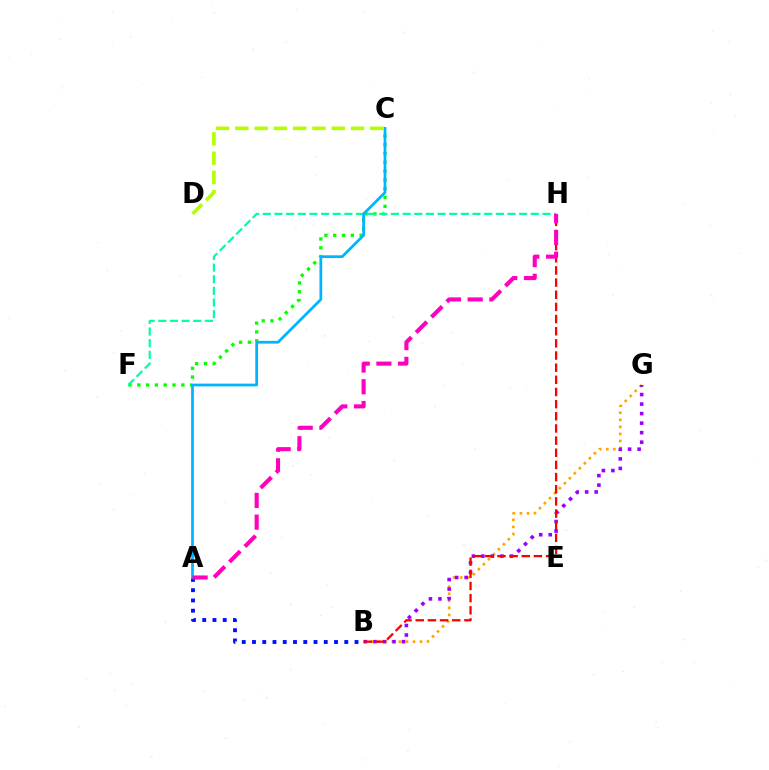{('C', 'F'): [{'color': '#08ff00', 'line_style': 'dotted', 'thickness': 2.39}], ('F', 'H'): [{'color': '#00ff9d', 'line_style': 'dashed', 'thickness': 1.58}], ('A', 'B'): [{'color': '#0010ff', 'line_style': 'dotted', 'thickness': 2.79}], ('A', 'C'): [{'color': '#00b5ff', 'line_style': 'solid', 'thickness': 1.98}], ('C', 'D'): [{'color': '#b3ff00', 'line_style': 'dashed', 'thickness': 2.62}], ('B', 'G'): [{'color': '#ffa500', 'line_style': 'dotted', 'thickness': 1.92}, {'color': '#9b00ff', 'line_style': 'dotted', 'thickness': 2.59}], ('B', 'H'): [{'color': '#ff0000', 'line_style': 'dashed', 'thickness': 1.65}], ('A', 'H'): [{'color': '#ff00bd', 'line_style': 'dashed', 'thickness': 2.95}]}